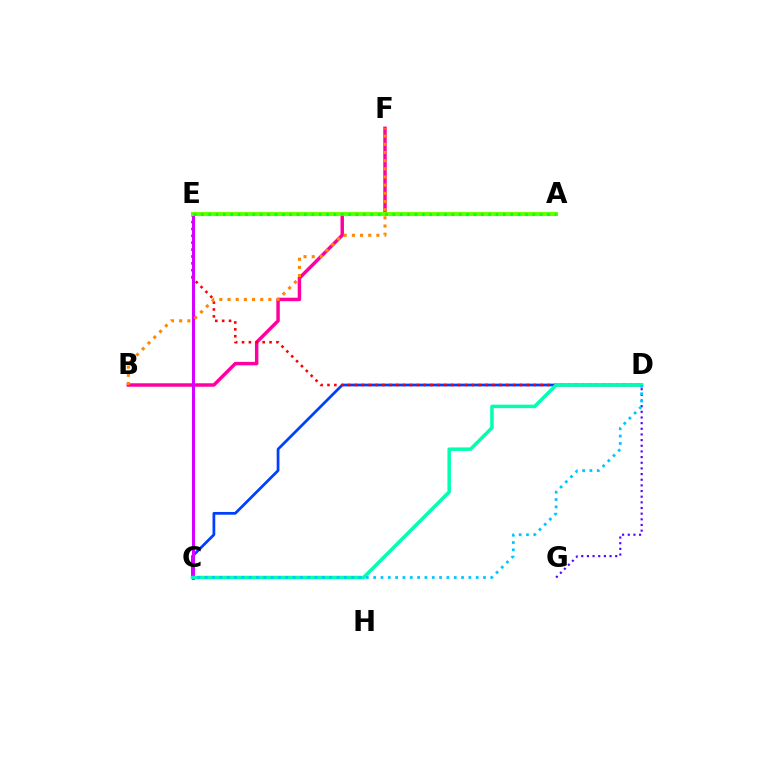{('B', 'F'): [{'color': '#ff00a0', 'line_style': 'solid', 'thickness': 2.49}, {'color': '#ff8800', 'line_style': 'dotted', 'thickness': 2.22}], ('C', 'D'): [{'color': '#003fff', 'line_style': 'solid', 'thickness': 1.97}, {'color': '#00ffaf', 'line_style': 'solid', 'thickness': 2.51}, {'color': '#00c7ff', 'line_style': 'dotted', 'thickness': 1.99}], ('C', 'E'): [{'color': '#eeff00', 'line_style': 'dashed', 'thickness': 2.21}, {'color': '#d600ff', 'line_style': 'solid', 'thickness': 2.18}], ('D', 'G'): [{'color': '#4f00ff', 'line_style': 'dotted', 'thickness': 1.54}], ('D', 'E'): [{'color': '#ff0000', 'line_style': 'dotted', 'thickness': 1.87}], ('A', 'E'): [{'color': '#66ff00', 'line_style': 'solid', 'thickness': 2.97}, {'color': '#00ff27', 'line_style': 'dotted', 'thickness': 2.0}]}